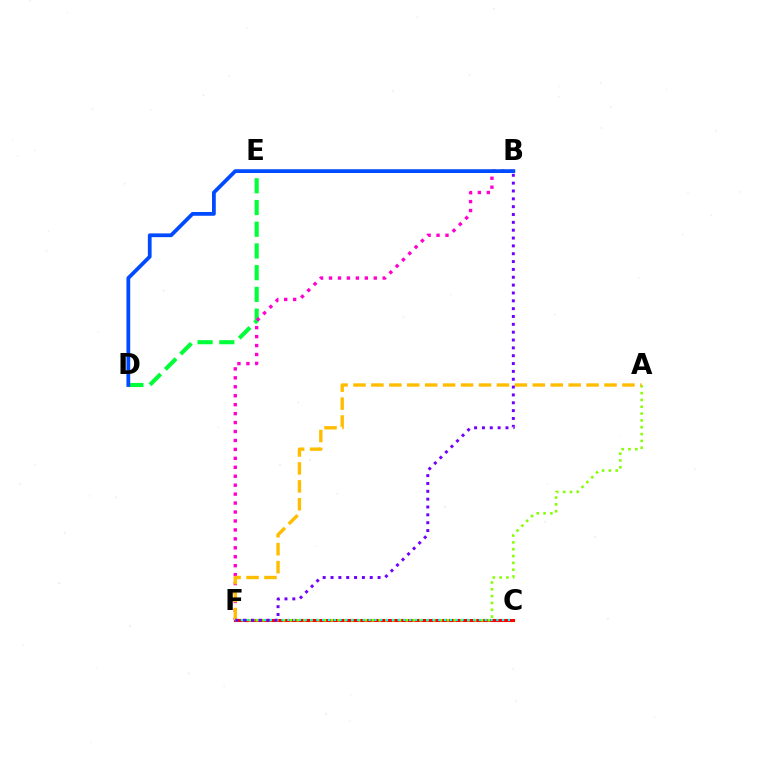{('D', 'E'): [{'color': '#00ff39', 'line_style': 'dashed', 'thickness': 2.95}], ('C', 'F'): [{'color': '#ff0000', 'line_style': 'solid', 'thickness': 2.21}, {'color': '#00fff6', 'line_style': 'dotted', 'thickness': 1.58}], ('B', 'F'): [{'color': '#ff00cf', 'line_style': 'dotted', 'thickness': 2.43}, {'color': '#7200ff', 'line_style': 'dotted', 'thickness': 2.13}], ('A', 'F'): [{'color': '#84ff00', 'line_style': 'dotted', 'thickness': 1.85}, {'color': '#ffbd00', 'line_style': 'dashed', 'thickness': 2.44}], ('B', 'D'): [{'color': '#004bff', 'line_style': 'solid', 'thickness': 2.71}]}